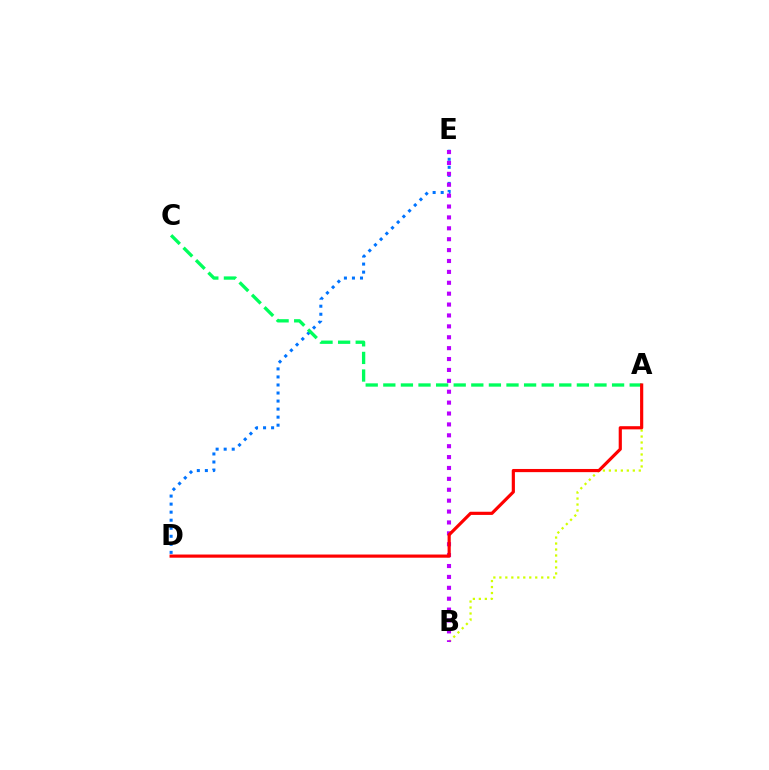{('A', 'B'): [{'color': '#d1ff00', 'line_style': 'dotted', 'thickness': 1.63}], ('D', 'E'): [{'color': '#0074ff', 'line_style': 'dotted', 'thickness': 2.18}], ('B', 'E'): [{'color': '#b900ff', 'line_style': 'dotted', 'thickness': 2.96}], ('A', 'C'): [{'color': '#00ff5c', 'line_style': 'dashed', 'thickness': 2.39}], ('A', 'D'): [{'color': '#ff0000', 'line_style': 'solid', 'thickness': 2.28}]}